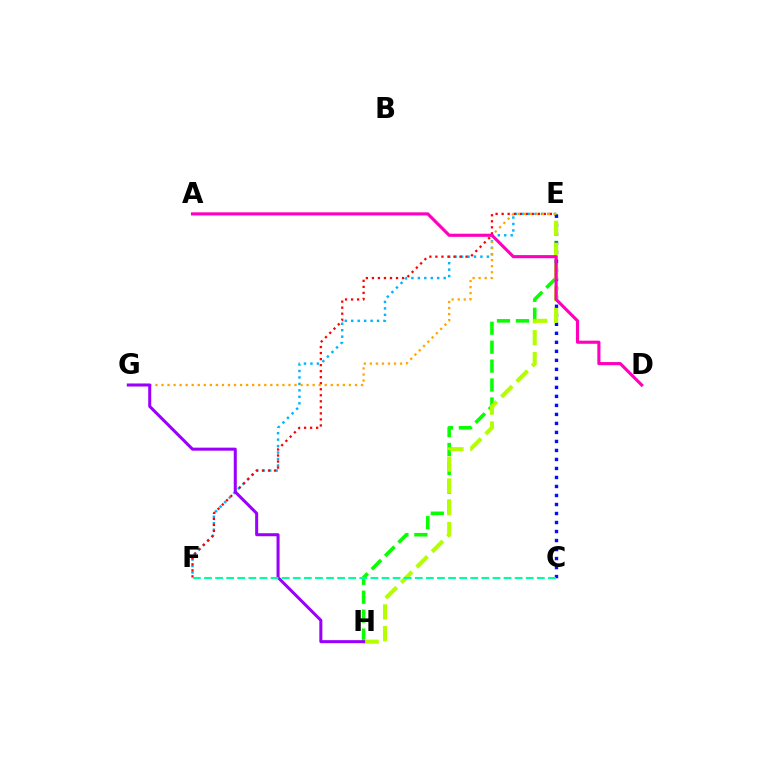{('E', 'H'): [{'color': '#08ff00', 'line_style': 'dashed', 'thickness': 2.57}, {'color': '#b3ff00', 'line_style': 'dashed', 'thickness': 2.96}], ('C', 'E'): [{'color': '#0010ff', 'line_style': 'dotted', 'thickness': 2.45}], ('E', 'F'): [{'color': '#00b5ff', 'line_style': 'dotted', 'thickness': 1.75}, {'color': '#ff0000', 'line_style': 'dotted', 'thickness': 1.64}], ('E', 'G'): [{'color': '#ffa500', 'line_style': 'dotted', 'thickness': 1.64}], ('A', 'D'): [{'color': '#ff00bd', 'line_style': 'solid', 'thickness': 2.25}], ('G', 'H'): [{'color': '#9b00ff', 'line_style': 'solid', 'thickness': 2.18}], ('C', 'F'): [{'color': '#00ff9d', 'line_style': 'dashed', 'thickness': 1.51}]}